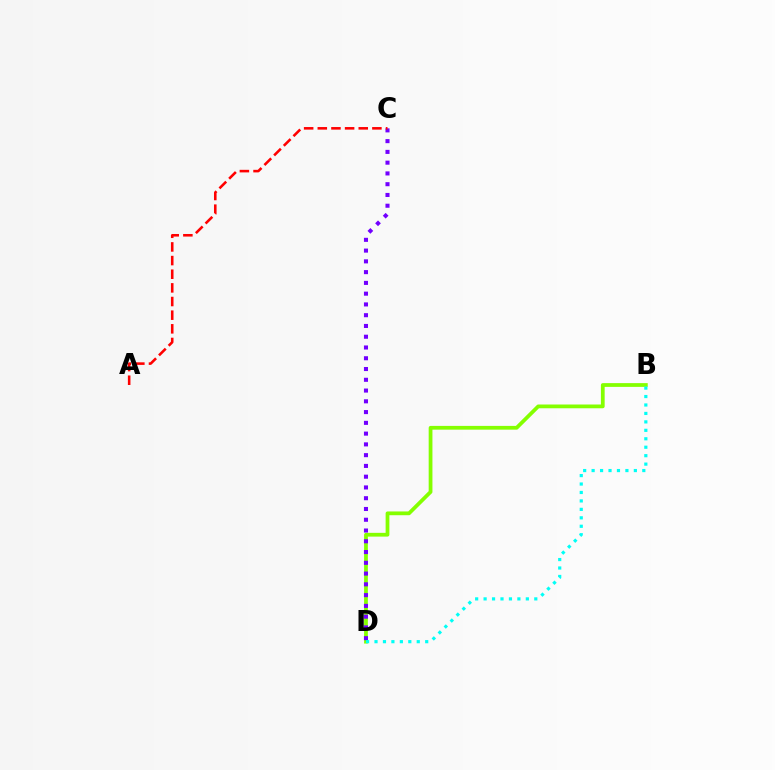{('B', 'D'): [{'color': '#84ff00', 'line_style': 'solid', 'thickness': 2.71}, {'color': '#00fff6', 'line_style': 'dotted', 'thickness': 2.3}], ('C', 'D'): [{'color': '#7200ff', 'line_style': 'dotted', 'thickness': 2.93}], ('A', 'C'): [{'color': '#ff0000', 'line_style': 'dashed', 'thickness': 1.85}]}